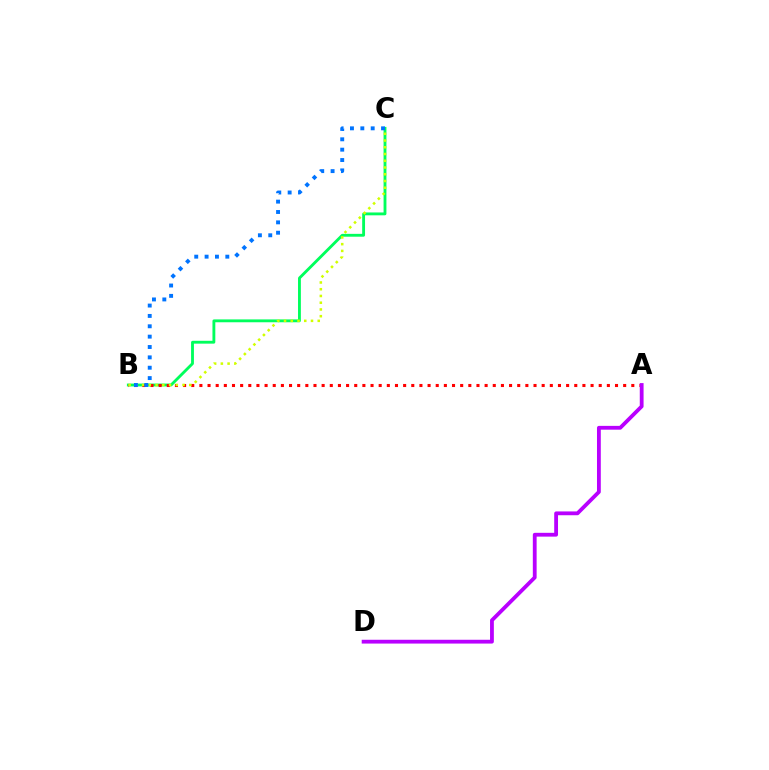{('B', 'C'): [{'color': '#00ff5c', 'line_style': 'solid', 'thickness': 2.05}, {'color': '#d1ff00', 'line_style': 'dotted', 'thickness': 1.83}, {'color': '#0074ff', 'line_style': 'dotted', 'thickness': 2.81}], ('A', 'B'): [{'color': '#ff0000', 'line_style': 'dotted', 'thickness': 2.21}], ('A', 'D'): [{'color': '#b900ff', 'line_style': 'solid', 'thickness': 2.74}]}